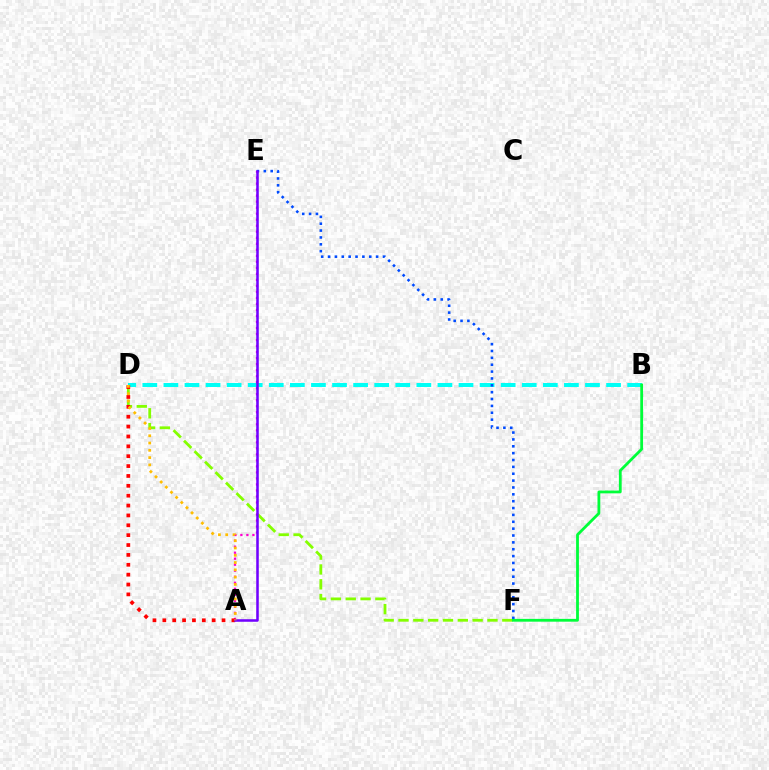{('B', 'D'): [{'color': '#00fff6', 'line_style': 'dashed', 'thickness': 2.86}], ('D', 'F'): [{'color': '#84ff00', 'line_style': 'dashed', 'thickness': 2.01}], ('E', 'F'): [{'color': '#004bff', 'line_style': 'dotted', 'thickness': 1.86}], ('B', 'F'): [{'color': '#00ff39', 'line_style': 'solid', 'thickness': 2.01}], ('A', 'E'): [{'color': '#ff00cf', 'line_style': 'dotted', 'thickness': 1.63}, {'color': '#7200ff', 'line_style': 'solid', 'thickness': 1.83}], ('A', 'D'): [{'color': '#ff0000', 'line_style': 'dotted', 'thickness': 2.68}, {'color': '#ffbd00', 'line_style': 'dotted', 'thickness': 1.98}]}